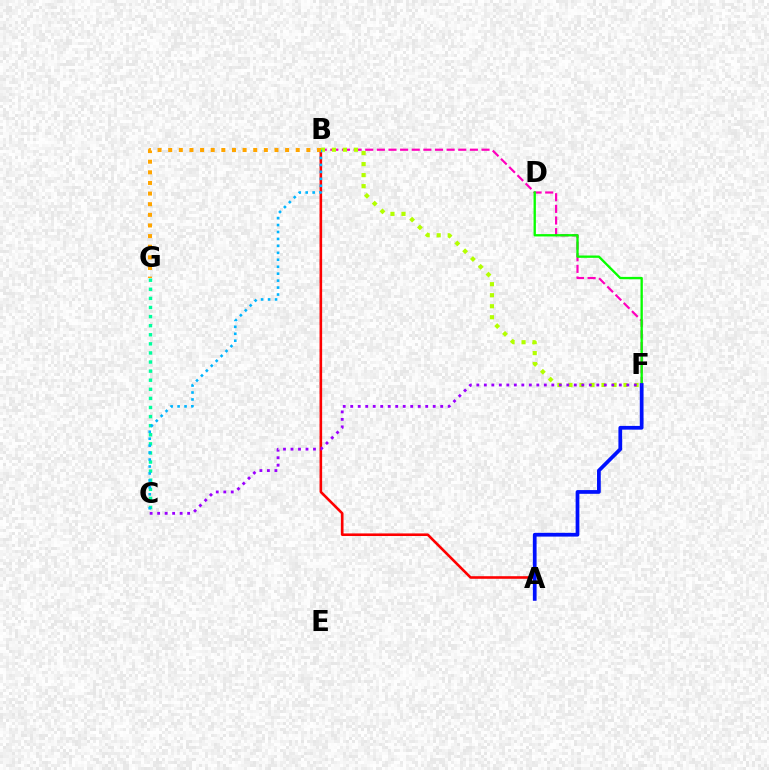{('B', 'F'): [{'color': '#ff00bd', 'line_style': 'dashed', 'thickness': 1.58}, {'color': '#b3ff00', 'line_style': 'dotted', 'thickness': 2.99}], ('D', 'F'): [{'color': '#08ff00', 'line_style': 'solid', 'thickness': 1.68}], ('A', 'B'): [{'color': '#ff0000', 'line_style': 'solid', 'thickness': 1.87}], ('C', 'G'): [{'color': '#00ff9d', 'line_style': 'dotted', 'thickness': 2.47}], ('B', 'C'): [{'color': '#00b5ff', 'line_style': 'dotted', 'thickness': 1.89}], ('A', 'F'): [{'color': '#0010ff', 'line_style': 'solid', 'thickness': 2.69}], ('B', 'G'): [{'color': '#ffa500', 'line_style': 'dotted', 'thickness': 2.89}], ('C', 'F'): [{'color': '#9b00ff', 'line_style': 'dotted', 'thickness': 2.04}]}